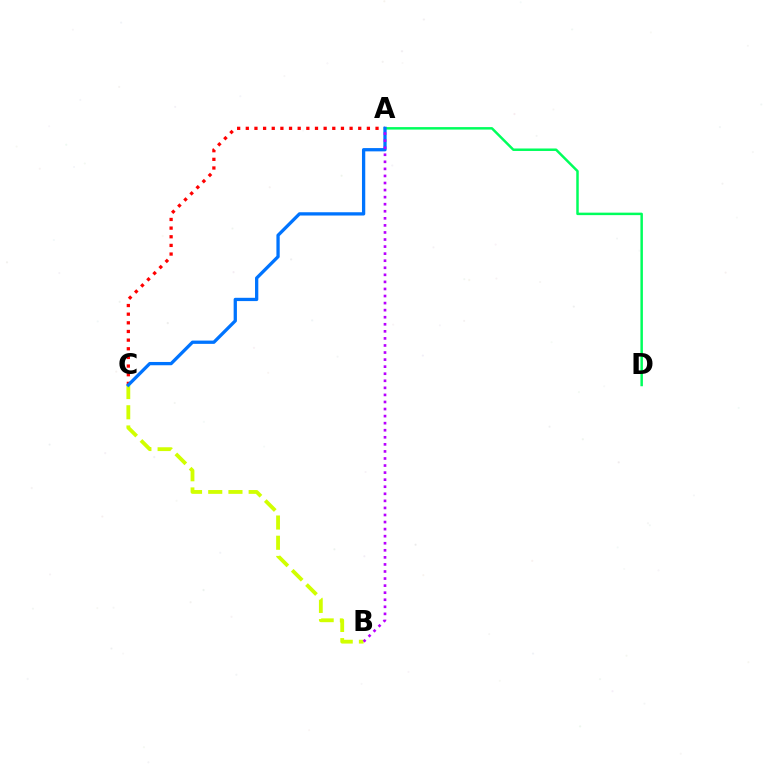{('A', 'C'): [{'color': '#ff0000', 'line_style': 'dotted', 'thickness': 2.35}, {'color': '#0074ff', 'line_style': 'solid', 'thickness': 2.36}], ('A', 'D'): [{'color': '#00ff5c', 'line_style': 'solid', 'thickness': 1.79}], ('B', 'C'): [{'color': '#d1ff00', 'line_style': 'dashed', 'thickness': 2.75}], ('A', 'B'): [{'color': '#b900ff', 'line_style': 'dotted', 'thickness': 1.92}]}